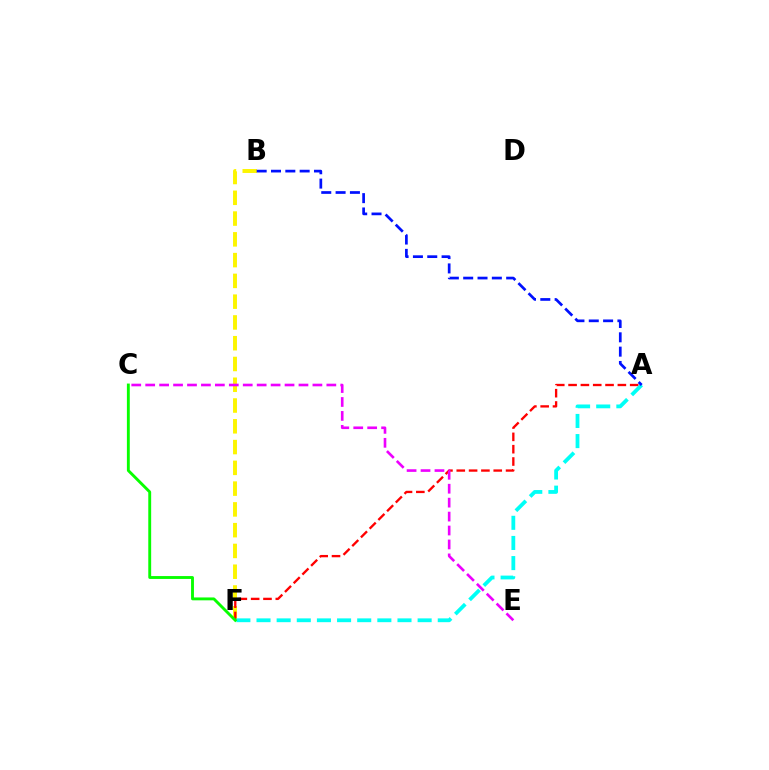{('B', 'F'): [{'color': '#fcf500', 'line_style': 'dashed', 'thickness': 2.82}], ('A', 'F'): [{'color': '#ff0000', 'line_style': 'dashed', 'thickness': 1.67}, {'color': '#00fff6', 'line_style': 'dashed', 'thickness': 2.74}], ('C', 'F'): [{'color': '#08ff00', 'line_style': 'solid', 'thickness': 2.07}], ('C', 'E'): [{'color': '#ee00ff', 'line_style': 'dashed', 'thickness': 1.89}], ('A', 'B'): [{'color': '#0010ff', 'line_style': 'dashed', 'thickness': 1.95}]}